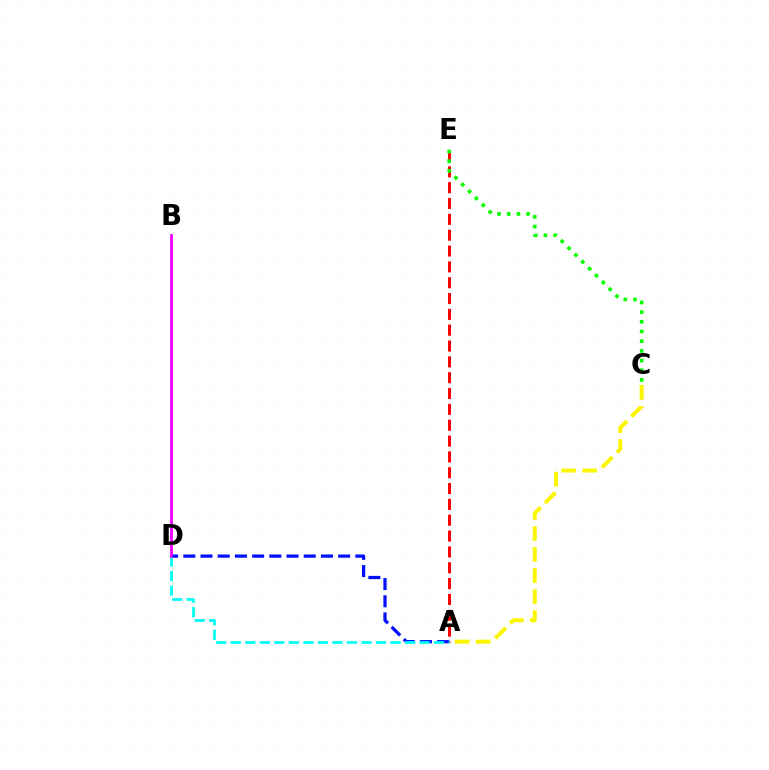{('A', 'E'): [{'color': '#ff0000', 'line_style': 'dashed', 'thickness': 2.15}], ('A', 'D'): [{'color': '#0010ff', 'line_style': 'dashed', 'thickness': 2.34}, {'color': '#00fff6', 'line_style': 'dashed', 'thickness': 1.97}], ('C', 'E'): [{'color': '#08ff00', 'line_style': 'dotted', 'thickness': 2.63}], ('A', 'C'): [{'color': '#fcf500', 'line_style': 'dashed', 'thickness': 2.86}], ('B', 'D'): [{'color': '#ee00ff', 'line_style': 'solid', 'thickness': 2.01}]}